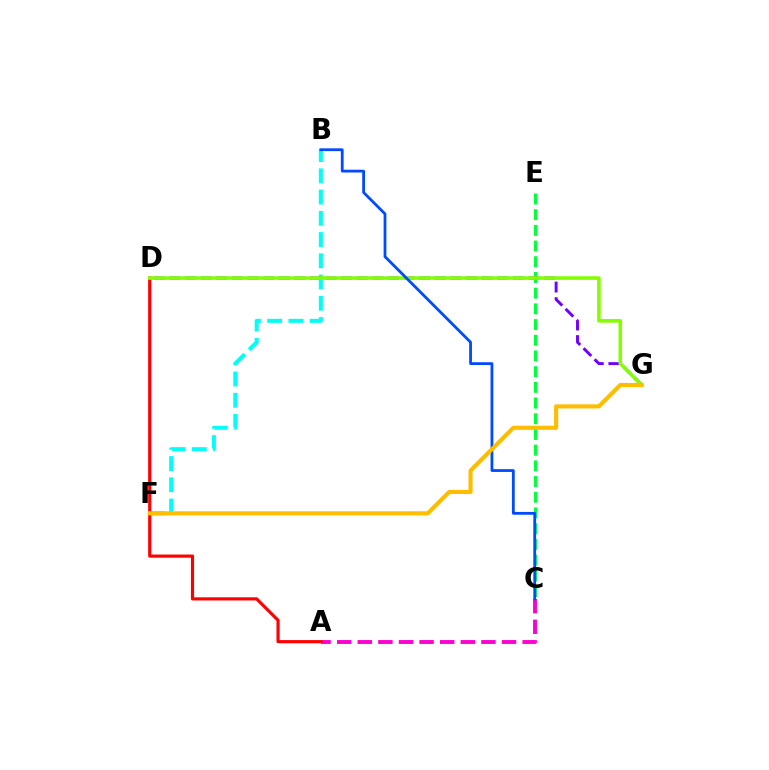{('A', 'C'): [{'color': '#ff00cf', 'line_style': 'dashed', 'thickness': 2.8}], ('C', 'E'): [{'color': '#00ff39', 'line_style': 'dashed', 'thickness': 2.13}], ('B', 'F'): [{'color': '#00fff6', 'line_style': 'dashed', 'thickness': 2.89}], ('D', 'G'): [{'color': '#7200ff', 'line_style': 'dashed', 'thickness': 2.12}, {'color': '#84ff00', 'line_style': 'solid', 'thickness': 2.58}], ('A', 'D'): [{'color': '#ff0000', 'line_style': 'solid', 'thickness': 2.27}], ('B', 'C'): [{'color': '#004bff', 'line_style': 'solid', 'thickness': 2.01}], ('F', 'G'): [{'color': '#ffbd00', 'line_style': 'solid', 'thickness': 2.96}]}